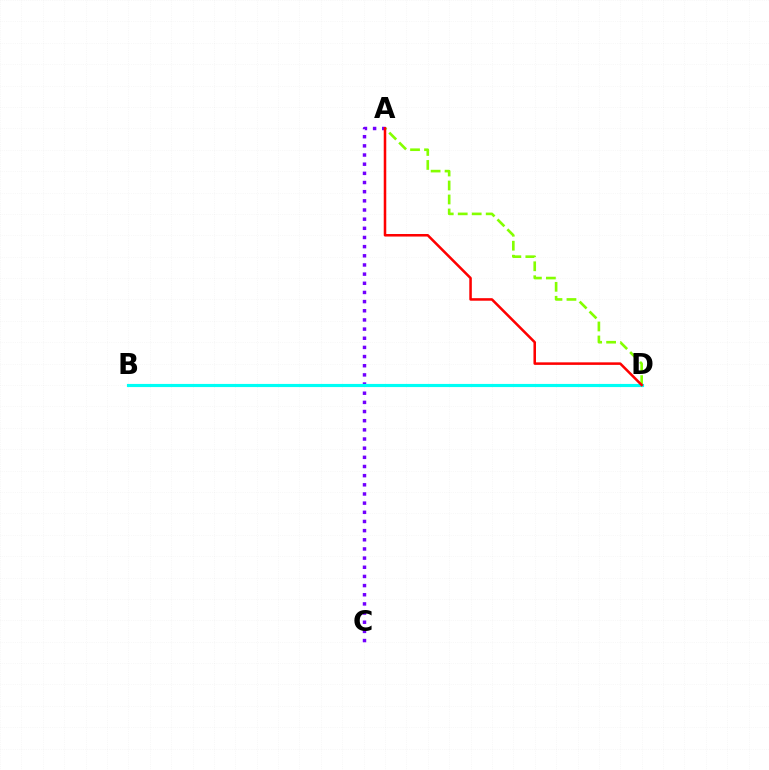{('A', 'C'): [{'color': '#7200ff', 'line_style': 'dotted', 'thickness': 2.49}], ('A', 'D'): [{'color': '#84ff00', 'line_style': 'dashed', 'thickness': 1.9}, {'color': '#ff0000', 'line_style': 'solid', 'thickness': 1.83}], ('B', 'D'): [{'color': '#00fff6', 'line_style': 'solid', 'thickness': 2.26}]}